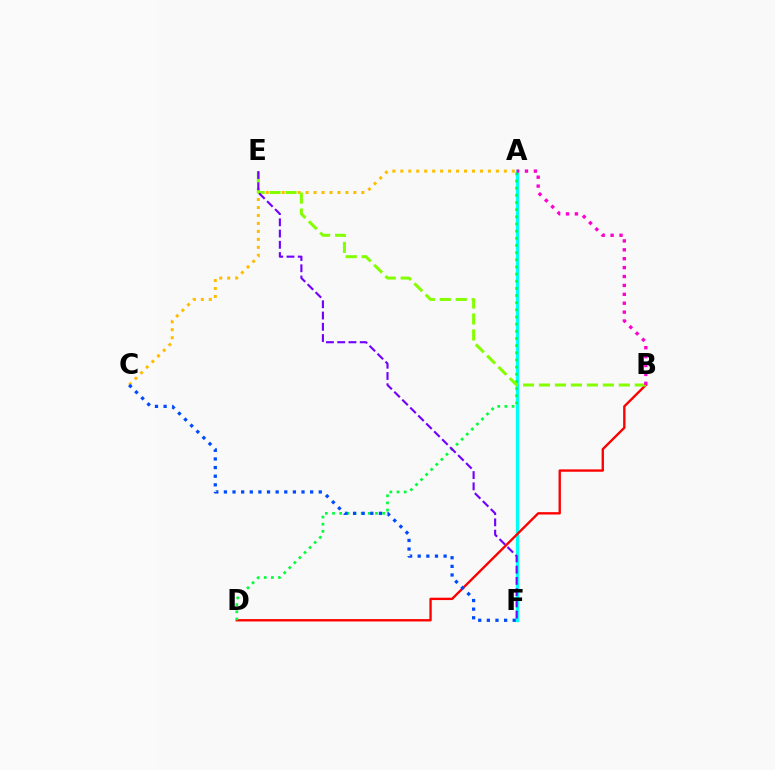{('A', 'F'): [{'color': '#00fff6', 'line_style': 'solid', 'thickness': 2.35}], ('B', 'D'): [{'color': '#ff0000', 'line_style': 'solid', 'thickness': 1.7}], ('A', 'D'): [{'color': '#00ff39', 'line_style': 'dotted', 'thickness': 1.94}], ('A', 'C'): [{'color': '#ffbd00', 'line_style': 'dotted', 'thickness': 2.16}], ('B', 'E'): [{'color': '#84ff00', 'line_style': 'dashed', 'thickness': 2.17}], ('C', 'F'): [{'color': '#004bff', 'line_style': 'dotted', 'thickness': 2.34}], ('A', 'B'): [{'color': '#ff00cf', 'line_style': 'dotted', 'thickness': 2.42}], ('E', 'F'): [{'color': '#7200ff', 'line_style': 'dashed', 'thickness': 1.53}]}